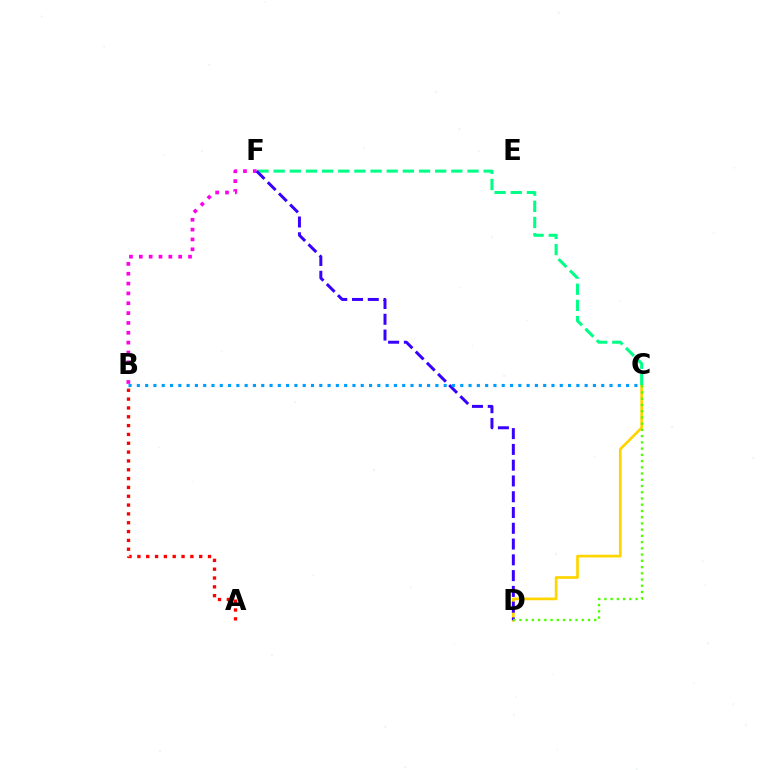{('C', 'D'): [{'color': '#ffd500', 'line_style': 'solid', 'thickness': 1.95}, {'color': '#4fff00', 'line_style': 'dotted', 'thickness': 1.69}], ('B', 'F'): [{'color': '#ff00ed', 'line_style': 'dotted', 'thickness': 2.67}], ('C', 'F'): [{'color': '#00ff86', 'line_style': 'dashed', 'thickness': 2.2}], ('D', 'F'): [{'color': '#3700ff', 'line_style': 'dashed', 'thickness': 2.14}], ('B', 'C'): [{'color': '#009eff', 'line_style': 'dotted', 'thickness': 2.25}], ('A', 'B'): [{'color': '#ff0000', 'line_style': 'dotted', 'thickness': 2.4}]}